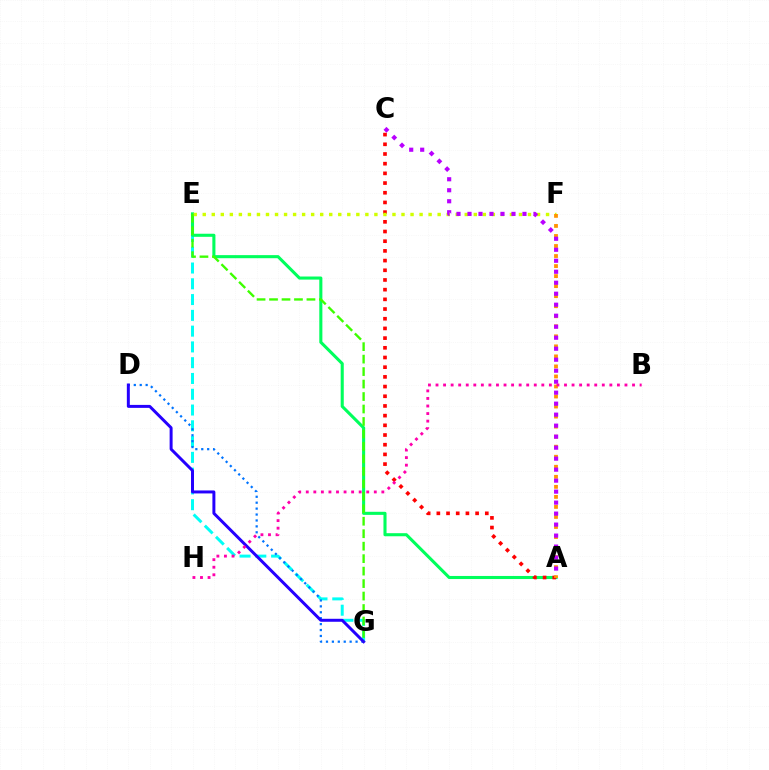{('E', 'G'): [{'color': '#00fff6', 'line_style': 'dashed', 'thickness': 2.14}, {'color': '#3dff00', 'line_style': 'dashed', 'thickness': 1.69}], ('D', 'G'): [{'color': '#0074ff', 'line_style': 'dotted', 'thickness': 1.61}, {'color': '#2500ff', 'line_style': 'solid', 'thickness': 2.14}], ('A', 'E'): [{'color': '#00ff5c', 'line_style': 'solid', 'thickness': 2.22}], ('A', 'C'): [{'color': '#ff0000', 'line_style': 'dotted', 'thickness': 2.63}, {'color': '#b900ff', 'line_style': 'dotted', 'thickness': 2.99}], ('E', 'F'): [{'color': '#d1ff00', 'line_style': 'dotted', 'thickness': 2.45}], ('A', 'F'): [{'color': '#ff9400', 'line_style': 'dotted', 'thickness': 2.73}], ('B', 'H'): [{'color': '#ff00ac', 'line_style': 'dotted', 'thickness': 2.05}]}